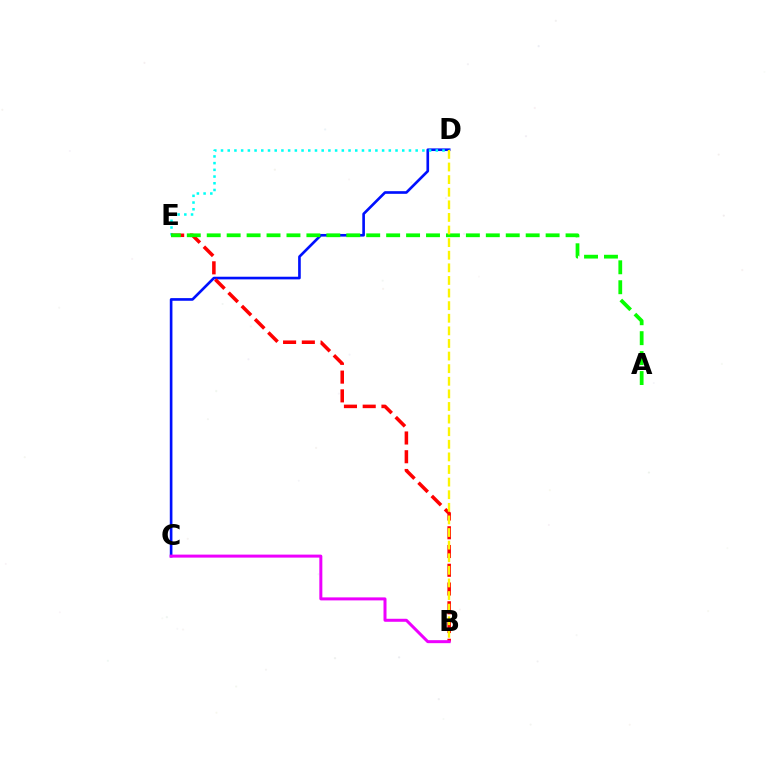{('C', 'D'): [{'color': '#0010ff', 'line_style': 'solid', 'thickness': 1.91}], ('D', 'E'): [{'color': '#00fff6', 'line_style': 'dotted', 'thickness': 1.82}], ('B', 'E'): [{'color': '#ff0000', 'line_style': 'dashed', 'thickness': 2.55}], ('A', 'E'): [{'color': '#08ff00', 'line_style': 'dashed', 'thickness': 2.71}], ('B', 'D'): [{'color': '#fcf500', 'line_style': 'dashed', 'thickness': 1.71}], ('B', 'C'): [{'color': '#ee00ff', 'line_style': 'solid', 'thickness': 2.16}]}